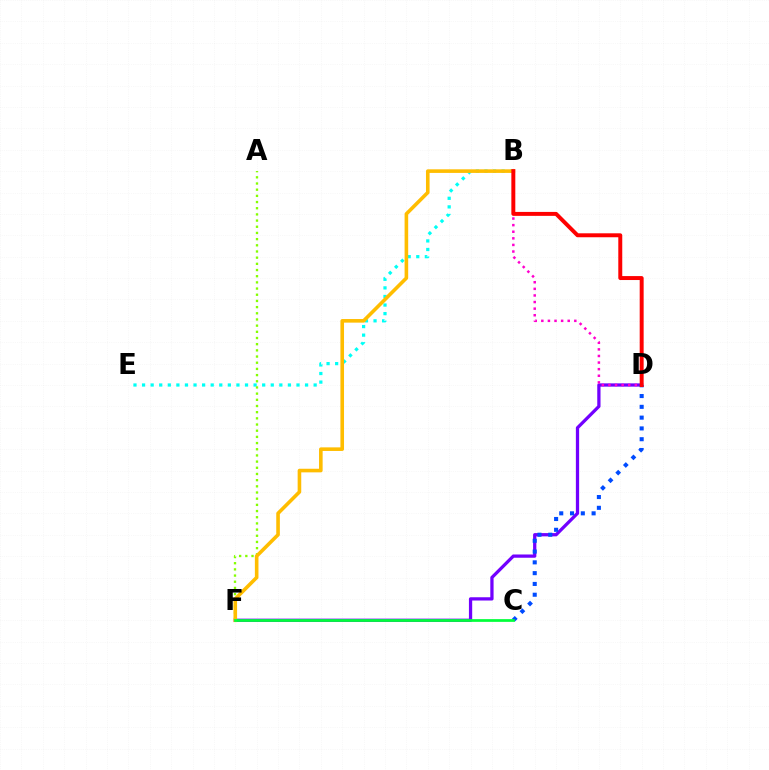{('D', 'F'): [{'color': '#7200ff', 'line_style': 'solid', 'thickness': 2.35}], ('B', 'E'): [{'color': '#00fff6', 'line_style': 'dotted', 'thickness': 2.33}], ('B', 'D'): [{'color': '#ff00cf', 'line_style': 'dotted', 'thickness': 1.79}, {'color': '#ff0000', 'line_style': 'solid', 'thickness': 2.85}], ('A', 'F'): [{'color': '#84ff00', 'line_style': 'dotted', 'thickness': 1.68}], ('C', 'D'): [{'color': '#004bff', 'line_style': 'dotted', 'thickness': 2.93}], ('B', 'F'): [{'color': '#ffbd00', 'line_style': 'solid', 'thickness': 2.59}], ('C', 'F'): [{'color': '#00ff39', 'line_style': 'solid', 'thickness': 1.96}]}